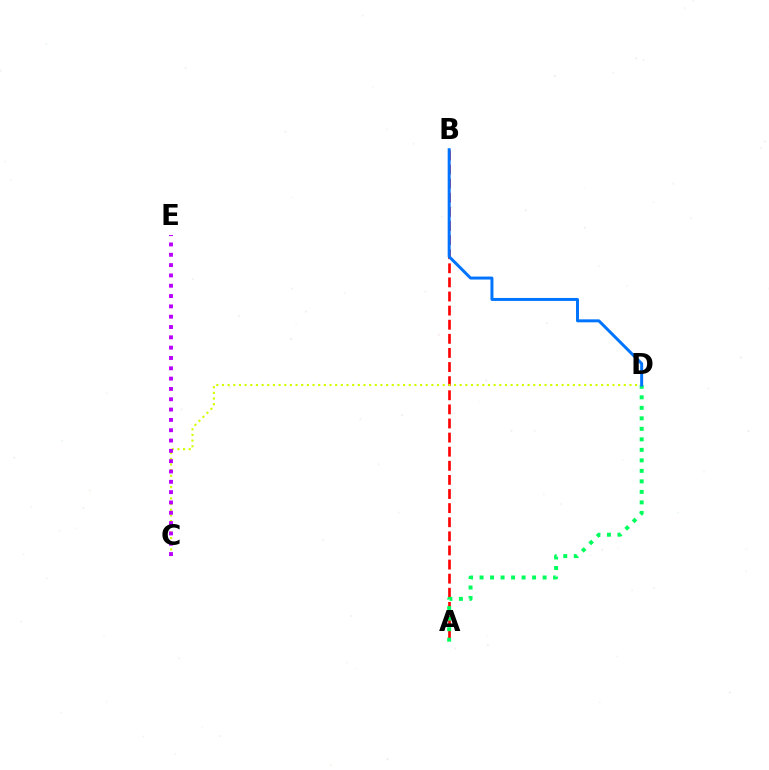{('A', 'B'): [{'color': '#ff0000', 'line_style': 'dashed', 'thickness': 1.92}], ('A', 'D'): [{'color': '#00ff5c', 'line_style': 'dotted', 'thickness': 2.86}], ('C', 'D'): [{'color': '#d1ff00', 'line_style': 'dotted', 'thickness': 1.54}], ('C', 'E'): [{'color': '#b900ff', 'line_style': 'dotted', 'thickness': 2.8}], ('B', 'D'): [{'color': '#0074ff', 'line_style': 'solid', 'thickness': 2.14}]}